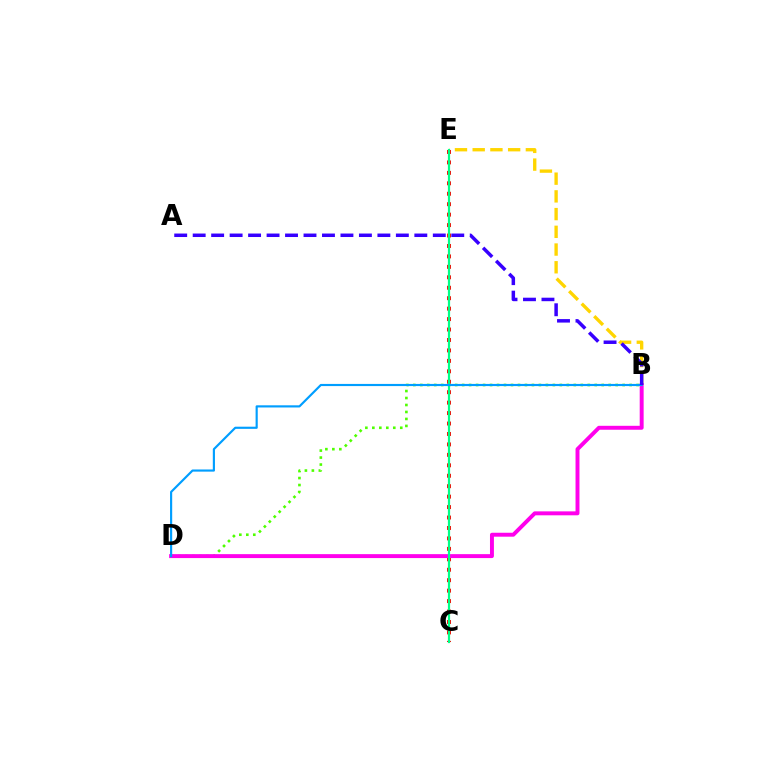{('C', 'E'): [{'color': '#ff0000', 'line_style': 'dotted', 'thickness': 2.84}, {'color': '#00ff86', 'line_style': 'solid', 'thickness': 1.59}], ('B', 'E'): [{'color': '#ffd500', 'line_style': 'dashed', 'thickness': 2.41}], ('B', 'D'): [{'color': '#4fff00', 'line_style': 'dotted', 'thickness': 1.9}, {'color': '#ff00ed', 'line_style': 'solid', 'thickness': 2.84}, {'color': '#009eff', 'line_style': 'solid', 'thickness': 1.55}], ('A', 'B'): [{'color': '#3700ff', 'line_style': 'dashed', 'thickness': 2.51}]}